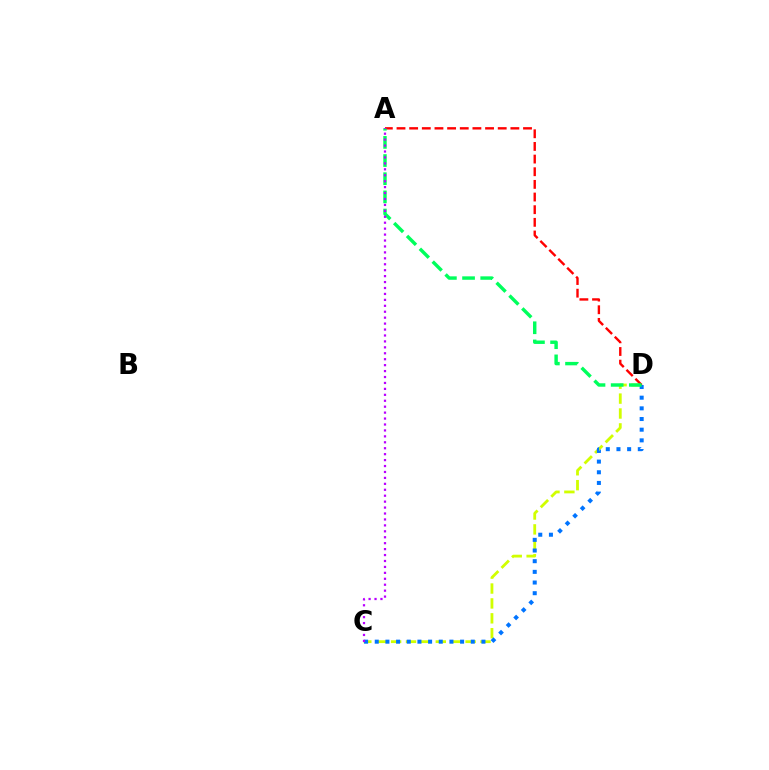{('C', 'D'): [{'color': '#d1ff00', 'line_style': 'dashed', 'thickness': 2.02}, {'color': '#0074ff', 'line_style': 'dotted', 'thickness': 2.9}], ('A', 'D'): [{'color': '#ff0000', 'line_style': 'dashed', 'thickness': 1.72}, {'color': '#00ff5c', 'line_style': 'dashed', 'thickness': 2.47}], ('A', 'C'): [{'color': '#b900ff', 'line_style': 'dotted', 'thickness': 1.61}]}